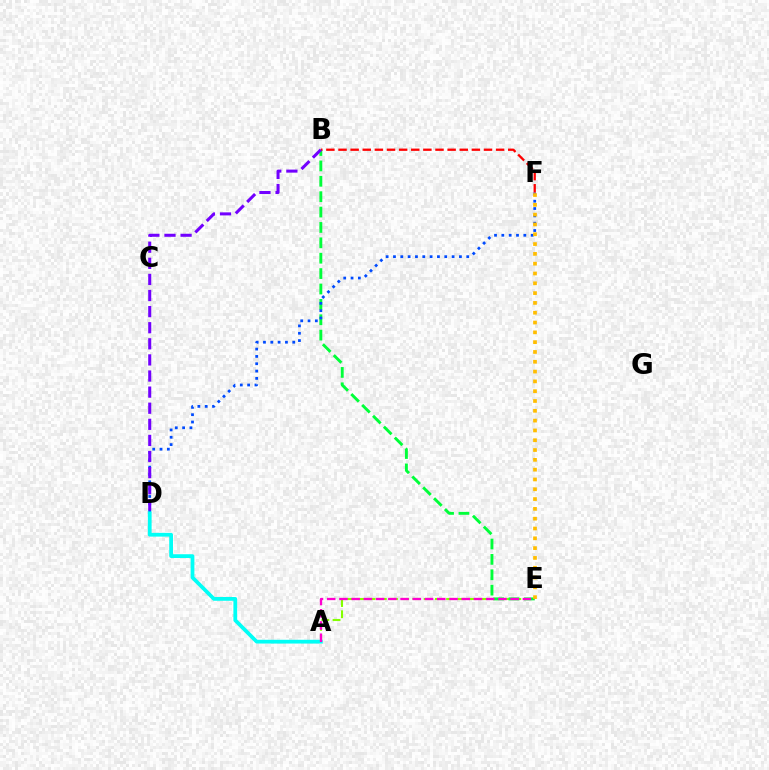{('A', 'E'): [{'color': '#84ff00', 'line_style': 'dashed', 'thickness': 1.52}, {'color': '#ff00cf', 'line_style': 'dashed', 'thickness': 1.66}], ('B', 'E'): [{'color': '#00ff39', 'line_style': 'dashed', 'thickness': 2.09}], ('D', 'F'): [{'color': '#004bff', 'line_style': 'dotted', 'thickness': 1.99}], ('A', 'D'): [{'color': '#00fff6', 'line_style': 'solid', 'thickness': 2.71}], ('B', 'F'): [{'color': '#ff0000', 'line_style': 'dashed', 'thickness': 1.65}], ('B', 'D'): [{'color': '#7200ff', 'line_style': 'dashed', 'thickness': 2.19}], ('E', 'F'): [{'color': '#ffbd00', 'line_style': 'dotted', 'thickness': 2.66}]}